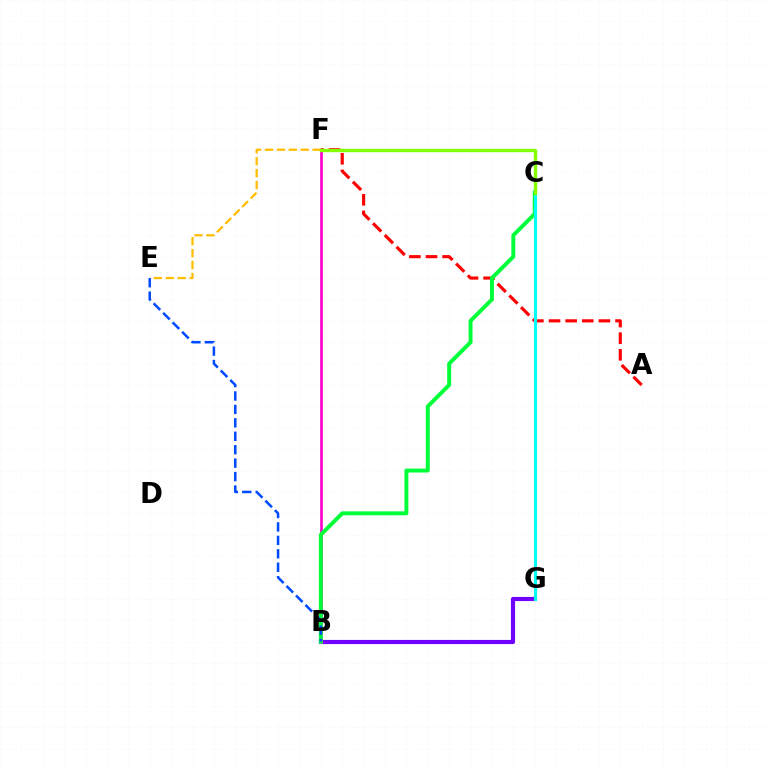{('A', 'F'): [{'color': '#ff0000', 'line_style': 'dashed', 'thickness': 2.26}], ('E', 'F'): [{'color': '#ffbd00', 'line_style': 'dashed', 'thickness': 1.62}], ('B', 'G'): [{'color': '#7200ff', 'line_style': 'solid', 'thickness': 2.98}], ('B', 'F'): [{'color': '#ff00cf', 'line_style': 'solid', 'thickness': 1.93}], ('B', 'C'): [{'color': '#00ff39', 'line_style': 'solid', 'thickness': 2.84}], ('C', 'G'): [{'color': '#00fff6', 'line_style': 'solid', 'thickness': 2.24}], ('B', 'E'): [{'color': '#004bff', 'line_style': 'dashed', 'thickness': 1.82}], ('C', 'F'): [{'color': '#84ff00', 'line_style': 'solid', 'thickness': 2.42}]}